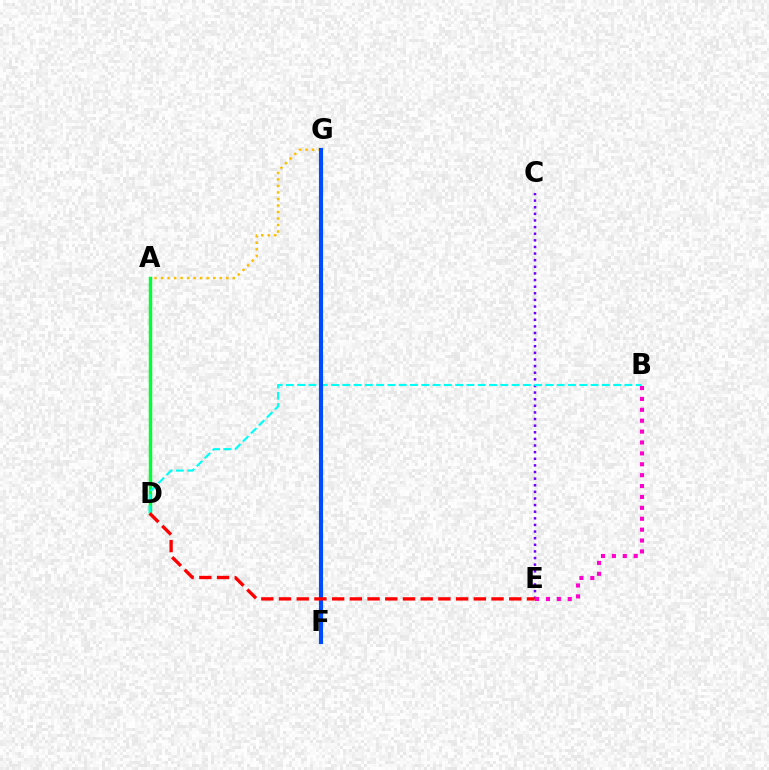{('A', 'D'): [{'color': '#84ff00', 'line_style': 'dotted', 'thickness': 1.55}, {'color': '#00ff39', 'line_style': 'solid', 'thickness': 2.48}], ('A', 'G'): [{'color': '#ffbd00', 'line_style': 'dotted', 'thickness': 1.77}], ('C', 'E'): [{'color': '#7200ff', 'line_style': 'dotted', 'thickness': 1.8}], ('B', 'D'): [{'color': '#00fff6', 'line_style': 'dashed', 'thickness': 1.53}], ('F', 'G'): [{'color': '#004bff', 'line_style': 'solid', 'thickness': 2.98}], ('B', 'E'): [{'color': '#ff00cf', 'line_style': 'dotted', 'thickness': 2.96}], ('D', 'E'): [{'color': '#ff0000', 'line_style': 'dashed', 'thickness': 2.41}]}